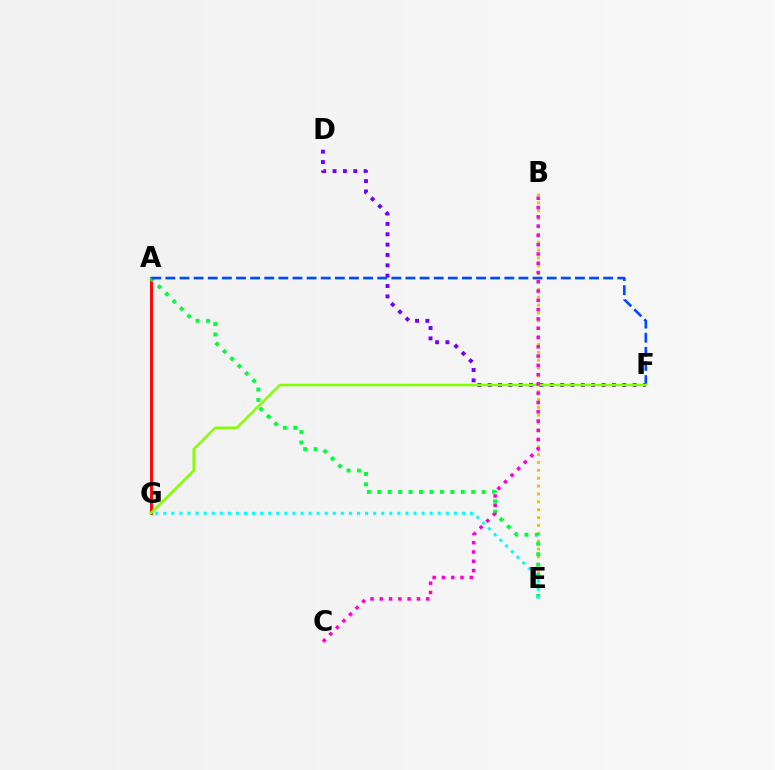{('D', 'F'): [{'color': '#7200ff', 'line_style': 'dotted', 'thickness': 2.81}], ('B', 'E'): [{'color': '#ffbd00', 'line_style': 'dotted', 'thickness': 2.14}], ('A', 'G'): [{'color': '#ff0000', 'line_style': 'solid', 'thickness': 2.08}], ('A', 'E'): [{'color': '#00ff39', 'line_style': 'dotted', 'thickness': 2.83}], ('A', 'F'): [{'color': '#004bff', 'line_style': 'dashed', 'thickness': 1.92}], ('E', 'G'): [{'color': '#00fff6', 'line_style': 'dotted', 'thickness': 2.19}], ('F', 'G'): [{'color': '#84ff00', 'line_style': 'solid', 'thickness': 1.83}], ('B', 'C'): [{'color': '#ff00cf', 'line_style': 'dotted', 'thickness': 2.52}]}